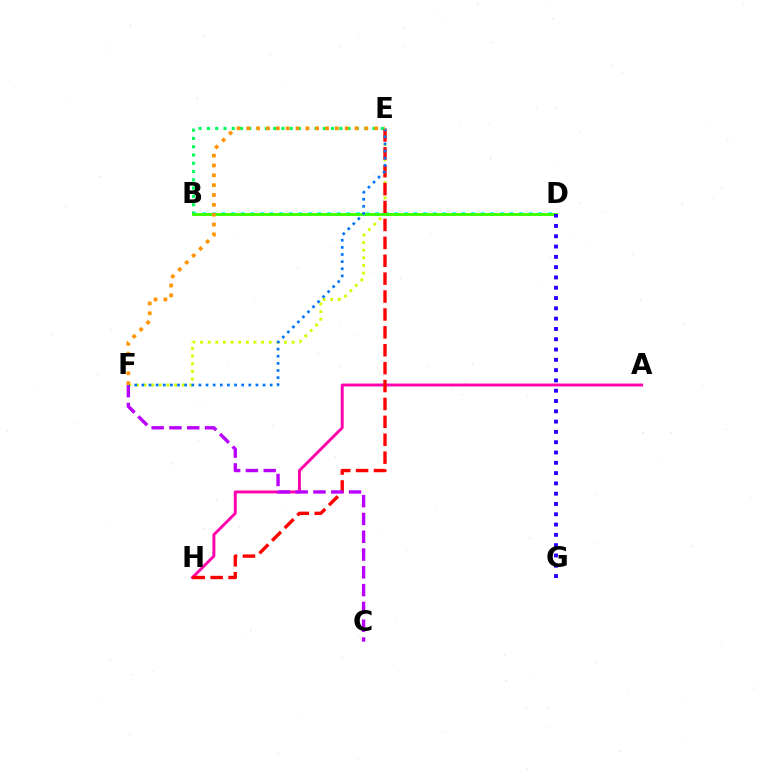{('E', 'F'): [{'color': '#d1ff00', 'line_style': 'dotted', 'thickness': 2.07}, {'color': '#0074ff', 'line_style': 'dotted', 'thickness': 1.94}, {'color': '#ff9400', 'line_style': 'dotted', 'thickness': 2.67}], ('A', 'H'): [{'color': '#ff00ac', 'line_style': 'solid', 'thickness': 2.09}], ('B', 'E'): [{'color': '#00ff5c', 'line_style': 'dotted', 'thickness': 2.25}], ('B', 'D'): [{'color': '#00fff6', 'line_style': 'dotted', 'thickness': 2.61}, {'color': '#3dff00', 'line_style': 'solid', 'thickness': 2.06}], ('E', 'H'): [{'color': '#ff0000', 'line_style': 'dashed', 'thickness': 2.43}], ('C', 'F'): [{'color': '#b900ff', 'line_style': 'dashed', 'thickness': 2.42}], ('D', 'G'): [{'color': '#2500ff', 'line_style': 'dotted', 'thickness': 2.8}]}